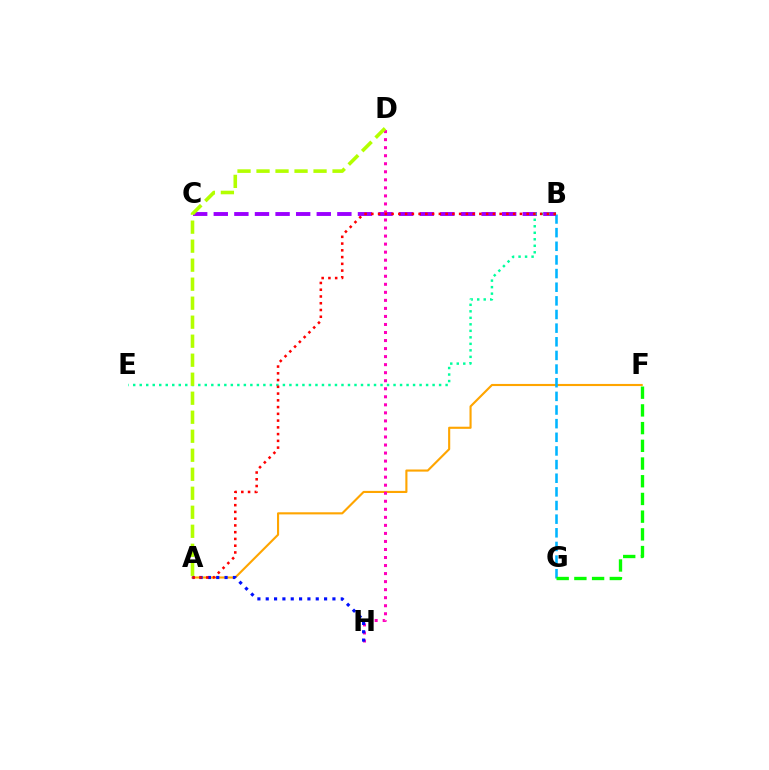{('A', 'F'): [{'color': '#ffa500', 'line_style': 'solid', 'thickness': 1.53}], ('B', 'G'): [{'color': '#00b5ff', 'line_style': 'dashed', 'thickness': 1.85}], ('B', 'C'): [{'color': '#9b00ff', 'line_style': 'dashed', 'thickness': 2.8}], ('D', 'H'): [{'color': '#ff00bd', 'line_style': 'dotted', 'thickness': 2.18}], ('A', 'H'): [{'color': '#0010ff', 'line_style': 'dotted', 'thickness': 2.27}], ('F', 'G'): [{'color': '#08ff00', 'line_style': 'dashed', 'thickness': 2.41}], ('B', 'E'): [{'color': '#00ff9d', 'line_style': 'dotted', 'thickness': 1.77}], ('A', 'D'): [{'color': '#b3ff00', 'line_style': 'dashed', 'thickness': 2.58}], ('A', 'B'): [{'color': '#ff0000', 'line_style': 'dotted', 'thickness': 1.84}]}